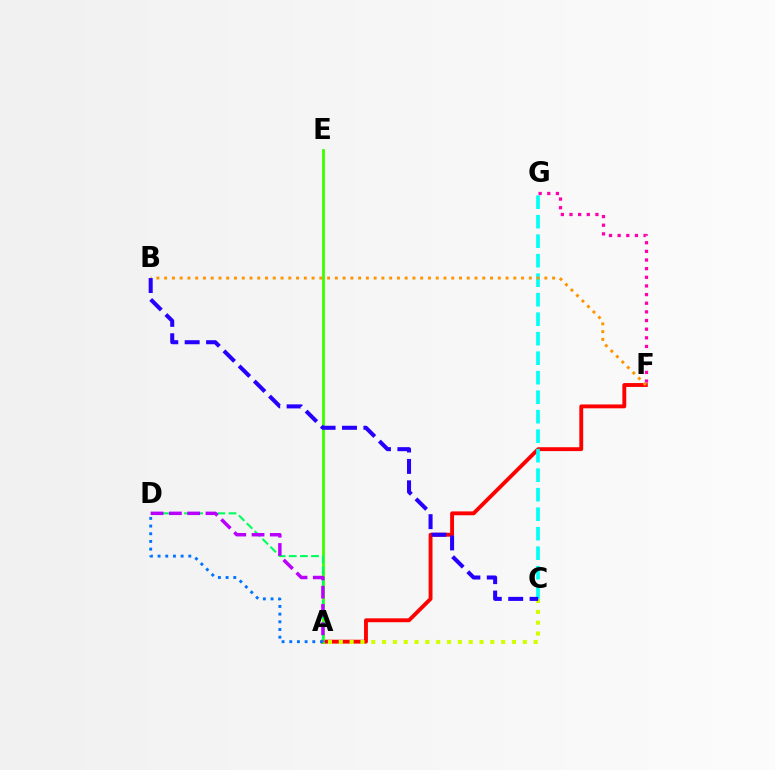{('A', 'F'): [{'color': '#ff0000', 'line_style': 'solid', 'thickness': 2.79}], ('A', 'E'): [{'color': '#3dff00', 'line_style': 'solid', 'thickness': 2.04}], ('A', 'D'): [{'color': '#00ff5c', 'line_style': 'dashed', 'thickness': 1.51}, {'color': '#b900ff', 'line_style': 'dashed', 'thickness': 2.49}, {'color': '#0074ff', 'line_style': 'dotted', 'thickness': 2.09}], ('C', 'G'): [{'color': '#00fff6', 'line_style': 'dashed', 'thickness': 2.65}], ('A', 'C'): [{'color': '#d1ff00', 'line_style': 'dotted', 'thickness': 2.94}], ('F', 'G'): [{'color': '#ff00ac', 'line_style': 'dotted', 'thickness': 2.35}], ('B', 'F'): [{'color': '#ff9400', 'line_style': 'dotted', 'thickness': 2.11}], ('B', 'C'): [{'color': '#2500ff', 'line_style': 'dashed', 'thickness': 2.91}]}